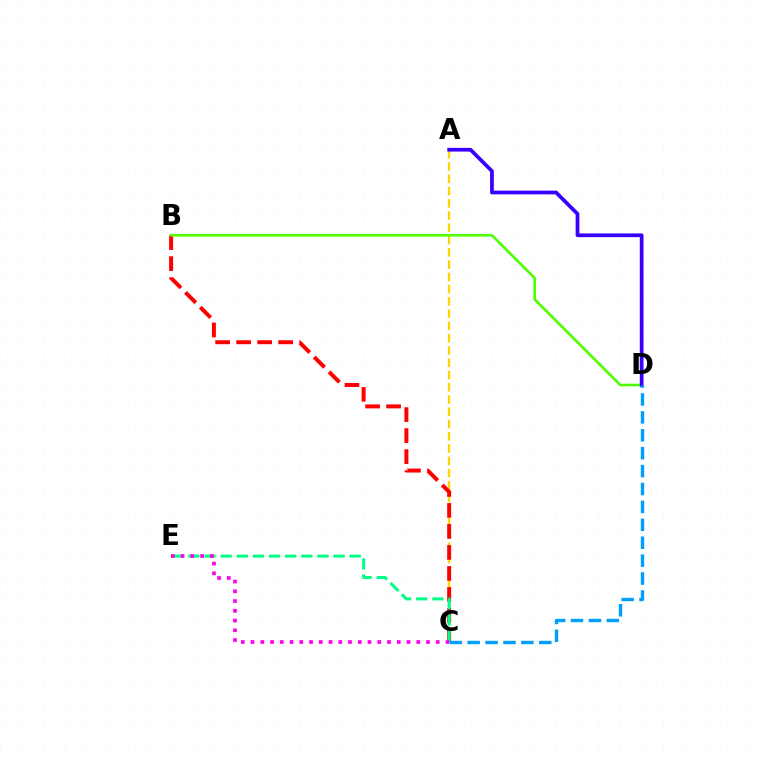{('A', 'C'): [{'color': '#ffd500', 'line_style': 'dashed', 'thickness': 1.67}], ('B', 'C'): [{'color': '#ff0000', 'line_style': 'dashed', 'thickness': 2.85}], ('B', 'D'): [{'color': '#4fff00', 'line_style': 'solid', 'thickness': 1.89}], ('C', 'E'): [{'color': '#00ff86', 'line_style': 'dashed', 'thickness': 2.19}, {'color': '#ff00ed', 'line_style': 'dotted', 'thickness': 2.65}], ('A', 'D'): [{'color': '#3700ff', 'line_style': 'solid', 'thickness': 2.68}], ('C', 'D'): [{'color': '#009eff', 'line_style': 'dashed', 'thickness': 2.43}]}